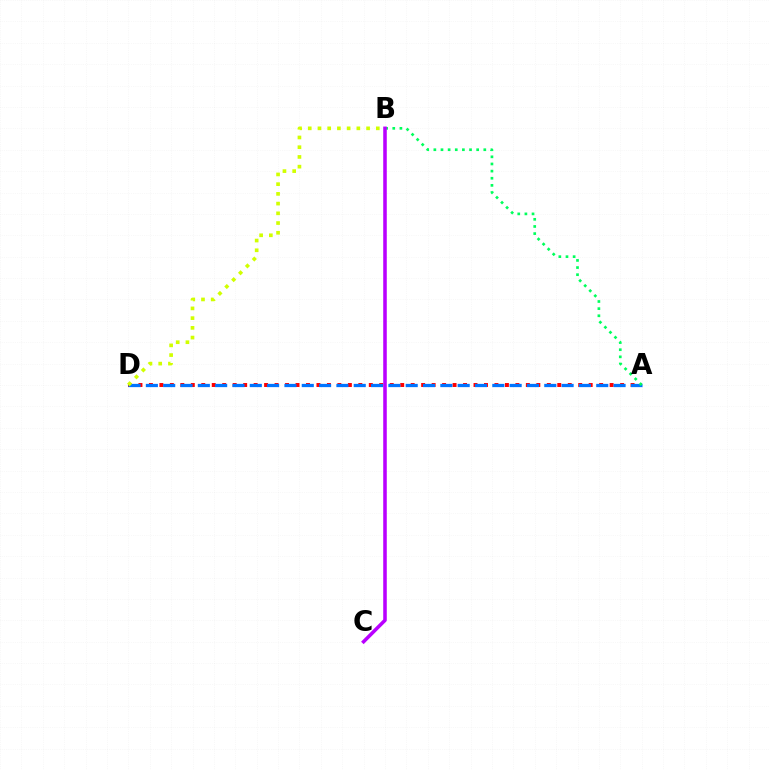{('A', 'D'): [{'color': '#ff0000', 'line_style': 'dotted', 'thickness': 2.84}, {'color': '#0074ff', 'line_style': 'dashed', 'thickness': 2.35}], ('A', 'B'): [{'color': '#00ff5c', 'line_style': 'dotted', 'thickness': 1.94}], ('B', 'D'): [{'color': '#d1ff00', 'line_style': 'dotted', 'thickness': 2.64}], ('B', 'C'): [{'color': '#b900ff', 'line_style': 'solid', 'thickness': 2.56}]}